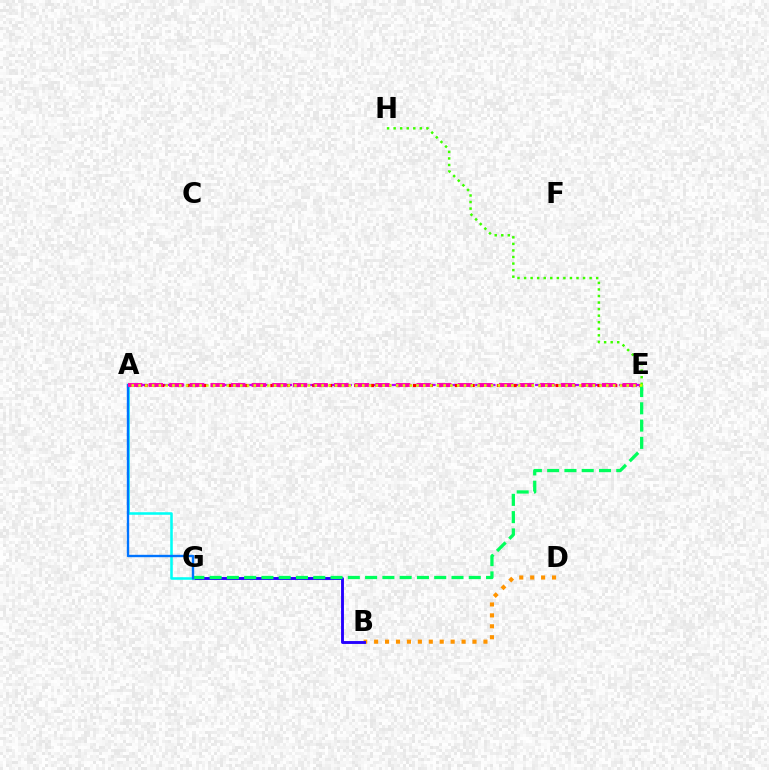{('B', 'D'): [{'color': '#ff9400', 'line_style': 'dotted', 'thickness': 2.97}], ('B', 'G'): [{'color': '#2500ff', 'line_style': 'solid', 'thickness': 2.08}], ('A', 'E'): [{'color': '#b900ff', 'line_style': 'dashed', 'thickness': 1.63}, {'color': '#ff0000', 'line_style': 'dotted', 'thickness': 2.28}, {'color': '#ff00ac', 'line_style': 'dashed', 'thickness': 2.8}, {'color': '#d1ff00', 'line_style': 'dotted', 'thickness': 1.84}], ('A', 'G'): [{'color': '#00fff6', 'line_style': 'solid', 'thickness': 1.84}, {'color': '#0074ff', 'line_style': 'solid', 'thickness': 1.72}], ('E', 'G'): [{'color': '#00ff5c', 'line_style': 'dashed', 'thickness': 2.35}], ('E', 'H'): [{'color': '#3dff00', 'line_style': 'dotted', 'thickness': 1.78}]}